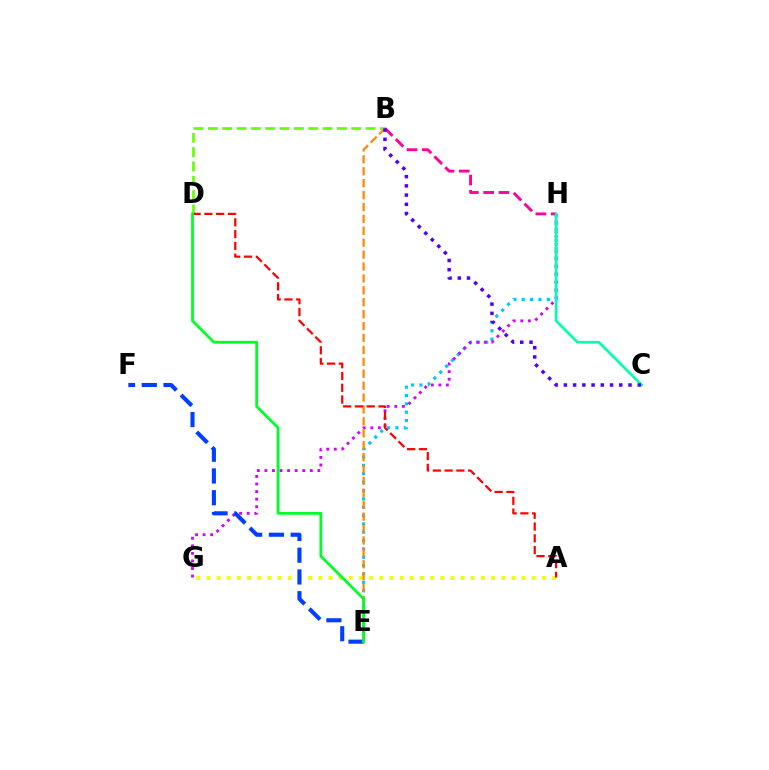{('E', 'H'): [{'color': '#00c7ff', 'line_style': 'dotted', 'thickness': 2.27}], ('G', 'H'): [{'color': '#d600ff', 'line_style': 'dotted', 'thickness': 2.05}], ('A', 'G'): [{'color': '#eeff00', 'line_style': 'dotted', 'thickness': 2.76}], ('B', 'D'): [{'color': '#66ff00', 'line_style': 'dashed', 'thickness': 1.95}], ('E', 'F'): [{'color': '#003fff', 'line_style': 'dashed', 'thickness': 2.95}], ('B', 'H'): [{'color': '#ff00a0', 'line_style': 'dashed', 'thickness': 2.07}], ('B', 'E'): [{'color': '#ff8800', 'line_style': 'dashed', 'thickness': 1.62}], ('C', 'H'): [{'color': '#00ffaf', 'line_style': 'solid', 'thickness': 1.91}], ('A', 'D'): [{'color': '#ff0000', 'line_style': 'dashed', 'thickness': 1.6}], ('D', 'E'): [{'color': '#00ff27', 'line_style': 'solid', 'thickness': 2.0}], ('B', 'C'): [{'color': '#4f00ff', 'line_style': 'dotted', 'thickness': 2.51}]}